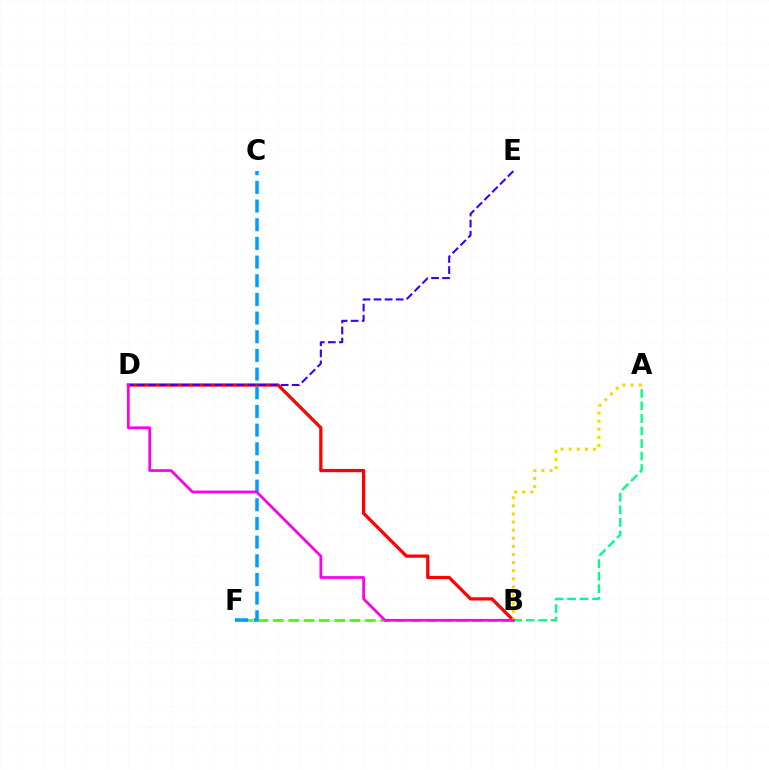{('B', 'D'): [{'color': '#ff0000', 'line_style': 'solid', 'thickness': 2.33}, {'color': '#ff00ed', 'line_style': 'solid', 'thickness': 1.97}], ('B', 'F'): [{'color': '#4fff00', 'line_style': 'dashed', 'thickness': 2.08}], ('C', 'F'): [{'color': '#009eff', 'line_style': 'dashed', 'thickness': 2.54}], ('D', 'E'): [{'color': '#3700ff', 'line_style': 'dashed', 'thickness': 1.5}], ('A', 'B'): [{'color': '#00ff86', 'line_style': 'dashed', 'thickness': 1.7}, {'color': '#ffd500', 'line_style': 'dotted', 'thickness': 2.2}]}